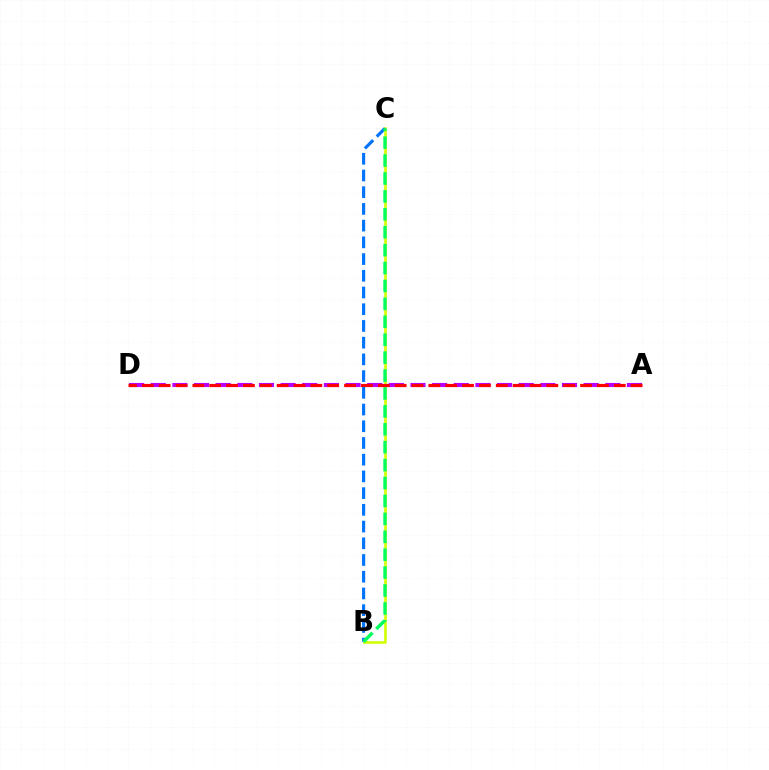{('B', 'C'): [{'color': '#d1ff00', 'line_style': 'solid', 'thickness': 1.87}, {'color': '#0074ff', 'line_style': 'dashed', 'thickness': 2.27}, {'color': '#00ff5c', 'line_style': 'dashed', 'thickness': 2.43}], ('A', 'D'): [{'color': '#b900ff', 'line_style': 'dashed', 'thickness': 2.94}, {'color': '#ff0000', 'line_style': 'dashed', 'thickness': 2.29}]}